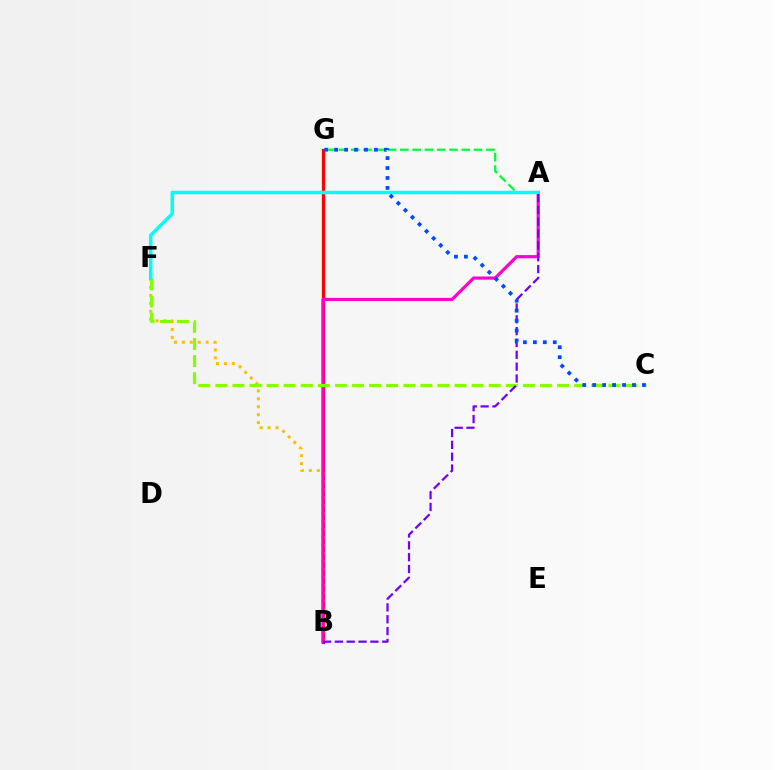{('B', 'G'): [{'color': '#ff0000', 'line_style': 'solid', 'thickness': 2.34}], ('B', 'F'): [{'color': '#ffbd00', 'line_style': 'dotted', 'thickness': 2.16}], ('A', 'B'): [{'color': '#ff00cf', 'line_style': 'solid', 'thickness': 2.28}, {'color': '#7200ff', 'line_style': 'dashed', 'thickness': 1.61}], ('A', 'G'): [{'color': '#00ff39', 'line_style': 'dashed', 'thickness': 1.67}], ('C', 'F'): [{'color': '#84ff00', 'line_style': 'dashed', 'thickness': 2.32}], ('A', 'F'): [{'color': '#00fff6', 'line_style': 'solid', 'thickness': 2.5}], ('C', 'G'): [{'color': '#004bff', 'line_style': 'dotted', 'thickness': 2.7}]}